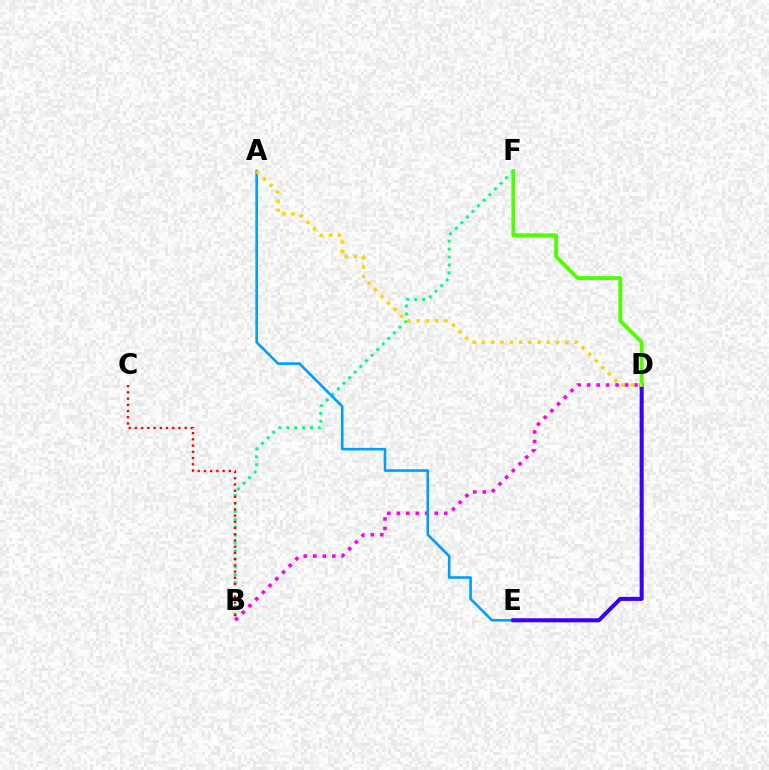{('B', 'F'): [{'color': '#00ff86', 'line_style': 'dotted', 'thickness': 2.15}], ('B', 'D'): [{'color': '#ff00ed', 'line_style': 'dotted', 'thickness': 2.58}], ('B', 'C'): [{'color': '#ff0000', 'line_style': 'dotted', 'thickness': 1.69}], ('A', 'E'): [{'color': '#009eff', 'line_style': 'solid', 'thickness': 1.88}], ('D', 'E'): [{'color': '#3700ff', 'line_style': 'solid', 'thickness': 2.9}], ('D', 'F'): [{'color': '#4fff00', 'line_style': 'solid', 'thickness': 2.78}], ('A', 'D'): [{'color': '#ffd500', 'line_style': 'dotted', 'thickness': 2.52}]}